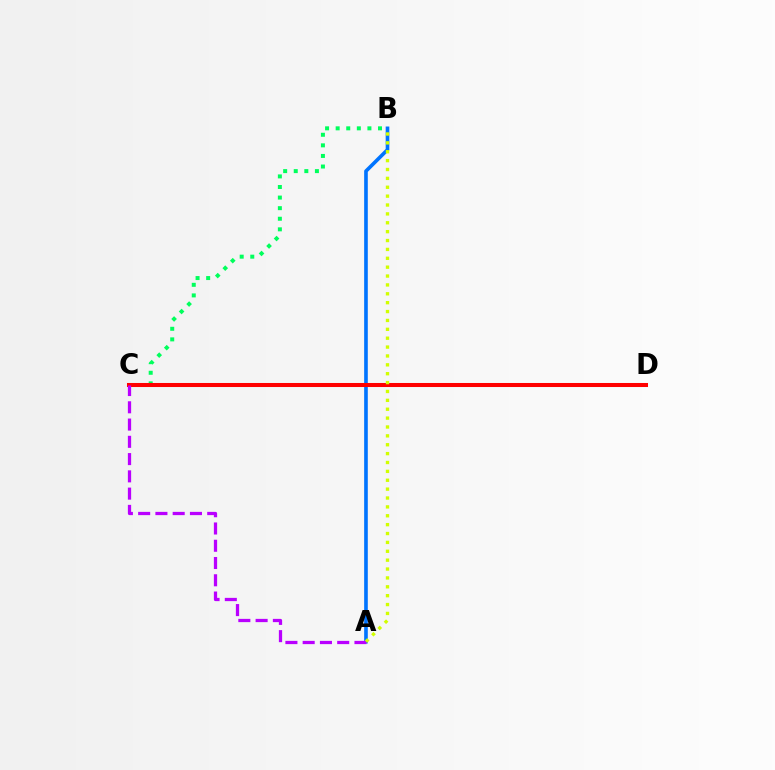{('A', 'B'): [{'color': '#0074ff', 'line_style': 'solid', 'thickness': 2.62}, {'color': '#d1ff00', 'line_style': 'dotted', 'thickness': 2.41}], ('B', 'C'): [{'color': '#00ff5c', 'line_style': 'dotted', 'thickness': 2.88}], ('C', 'D'): [{'color': '#ff0000', 'line_style': 'solid', 'thickness': 2.91}], ('A', 'C'): [{'color': '#b900ff', 'line_style': 'dashed', 'thickness': 2.35}]}